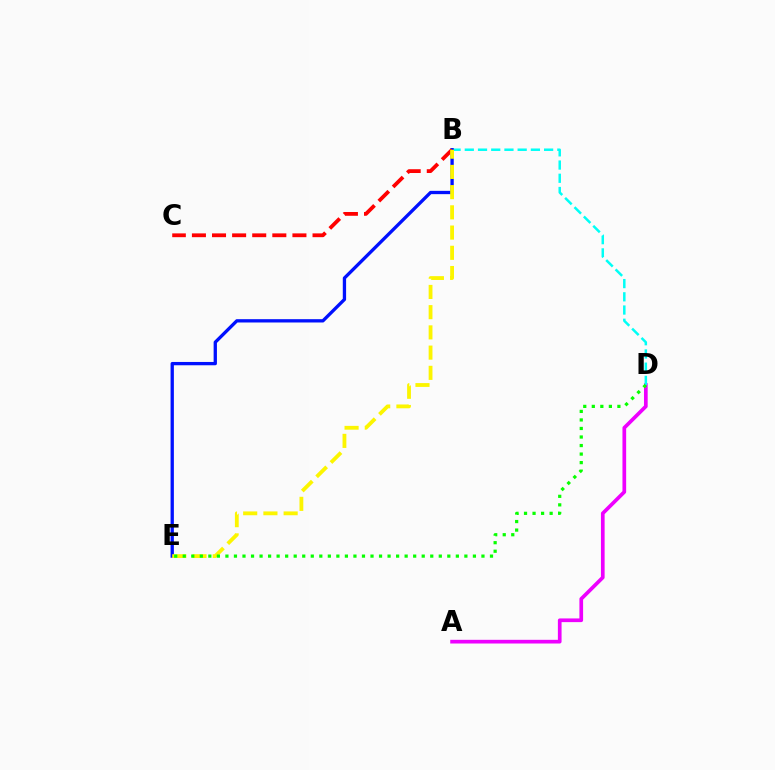{('A', 'D'): [{'color': '#ee00ff', 'line_style': 'solid', 'thickness': 2.66}], ('B', 'D'): [{'color': '#00fff6', 'line_style': 'dashed', 'thickness': 1.8}], ('B', 'E'): [{'color': '#0010ff', 'line_style': 'solid', 'thickness': 2.38}, {'color': '#fcf500', 'line_style': 'dashed', 'thickness': 2.75}], ('B', 'C'): [{'color': '#ff0000', 'line_style': 'dashed', 'thickness': 2.73}], ('D', 'E'): [{'color': '#08ff00', 'line_style': 'dotted', 'thickness': 2.32}]}